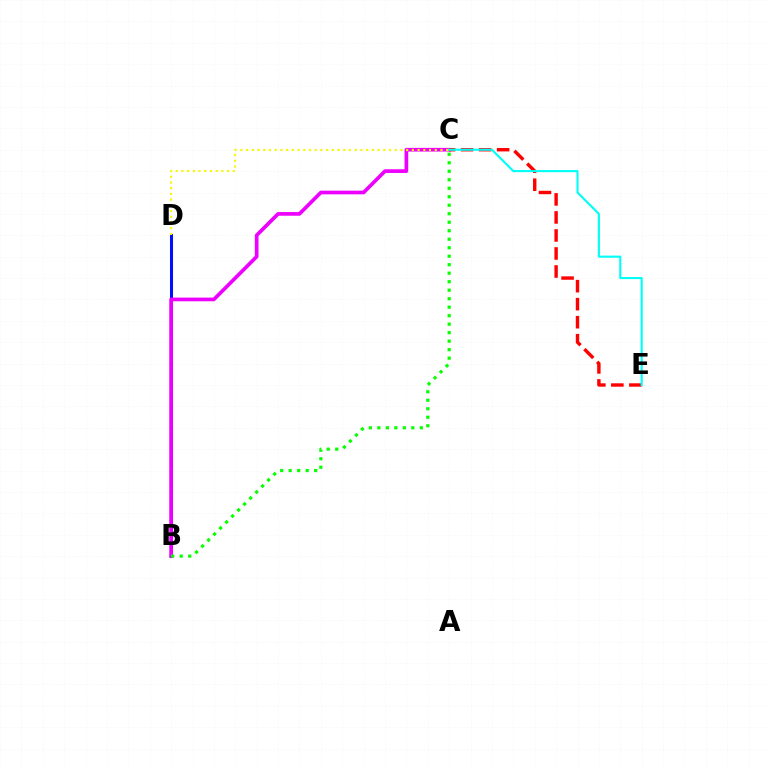{('B', 'D'): [{'color': '#0010ff', 'line_style': 'solid', 'thickness': 2.19}], ('B', 'C'): [{'color': '#ee00ff', 'line_style': 'solid', 'thickness': 2.65}, {'color': '#08ff00', 'line_style': 'dotted', 'thickness': 2.31}], ('C', 'E'): [{'color': '#ff0000', 'line_style': 'dashed', 'thickness': 2.45}, {'color': '#00fff6', 'line_style': 'solid', 'thickness': 1.52}], ('C', 'D'): [{'color': '#fcf500', 'line_style': 'dotted', 'thickness': 1.55}]}